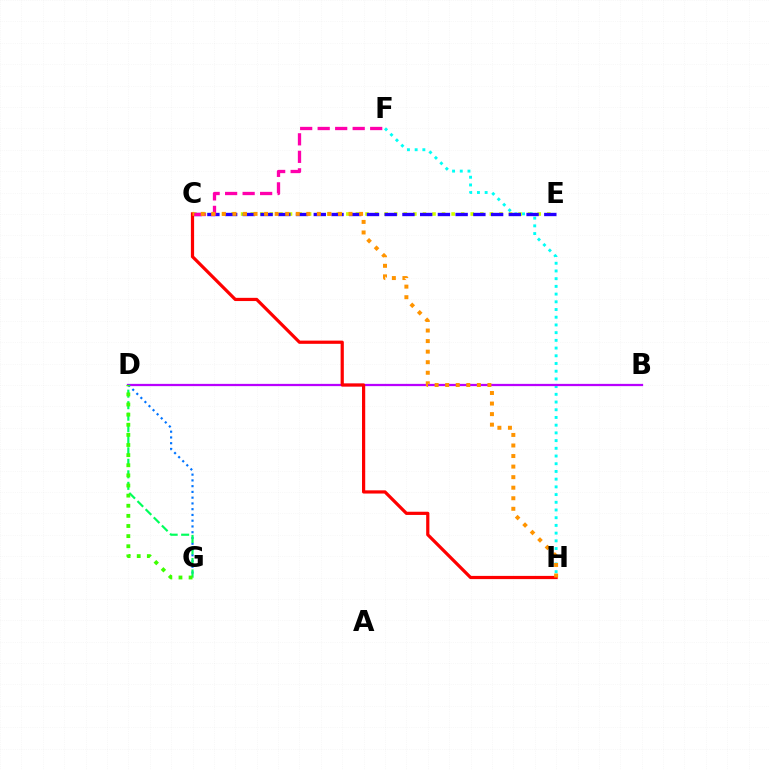{('C', 'E'): [{'color': '#d1ff00', 'line_style': 'dotted', 'thickness': 2.6}, {'color': '#2500ff', 'line_style': 'dashed', 'thickness': 2.41}], ('F', 'H'): [{'color': '#00fff6', 'line_style': 'dotted', 'thickness': 2.09}], ('B', 'D'): [{'color': '#b900ff', 'line_style': 'solid', 'thickness': 1.62}], ('C', 'F'): [{'color': '#ff00ac', 'line_style': 'dashed', 'thickness': 2.38}], ('C', 'H'): [{'color': '#ff0000', 'line_style': 'solid', 'thickness': 2.31}, {'color': '#ff9400', 'line_style': 'dotted', 'thickness': 2.87}], ('D', 'G'): [{'color': '#0074ff', 'line_style': 'dotted', 'thickness': 1.56}, {'color': '#00ff5c', 'line_style': 'dashed', 'thickness': 1.57}, {'color': '#3dff00', 'line_style': 'dotted', 'thickness': 2.75}]}